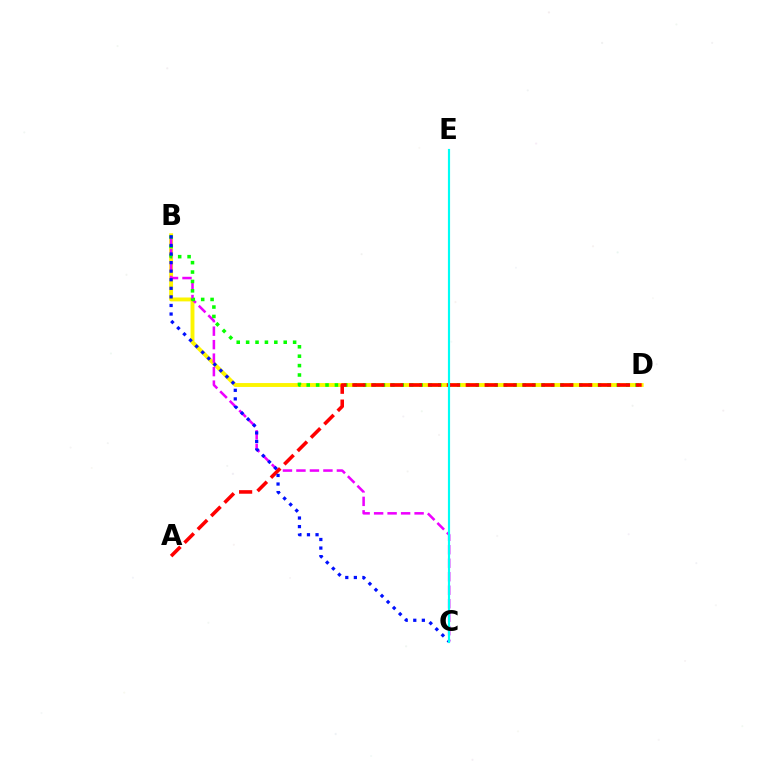{('B', 'D'): [{'color': '#fcf500', 'line_style': 'solid', 'thickness': 2.8}, {'color': '#08ff00', 'line_style': 'dotted', 'thickness': 2.55}], ('B', 'C'): [{'color': '#ee00ff', 'line_style': 'dashed', 'thickness': 1.83}, {'color': '#0010ff', 'line_style': 'dotted', 'thickness': 2.33}], ('A', 'D'): [{'color': '#ff0000', 'line_style': 'dashed', 'thickness': 2.57}], ('C', 'E'): [{'color': '#00fff6', 'line_style': 'solid', 'thickness': 1.56}]}